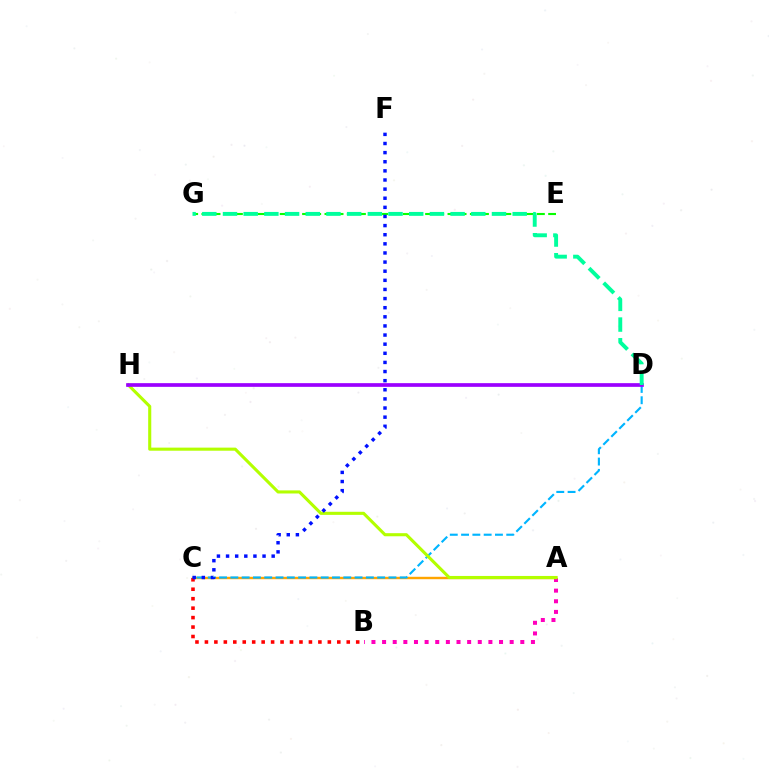{('A', 'B'): [{'color': '#ff00bd', 'line_style': 'dotted', 'thickness': 2.89}], ('E', 'G'): [{'color': '#08ff00', 'line_style': 'dashed', 'thickness': 1.52}], ('A', 'C'): [{'color': '#ffa500', 'line_style': 'solid', 'thickness': 1.73}], ('C', 'D'): [{'color': '#00b5ff', 'line_style': 'dashed', 'thickness': 1.53}], ('B', 'C'): [{'color': '#ff0000', 'line_style': 'dotted', 'thickness': 2.57}], ('A', 'H'): [{'color': '#b3ff00', 'line_style': 'solid', 'thickness': 2.23}], ('D', 'H'): [{'color': '#9b00ff', 'line_style': 'solid', 'thickness': 2.66}], ('C', 'F'): [{'color': '#0010ff', 'line_style': 'dotted', 'thickness': 2.48}], ('D', 'G'): [{'color': '#00ff9d', 'line_style': 'dashed', 'thickness': 2.81}]}